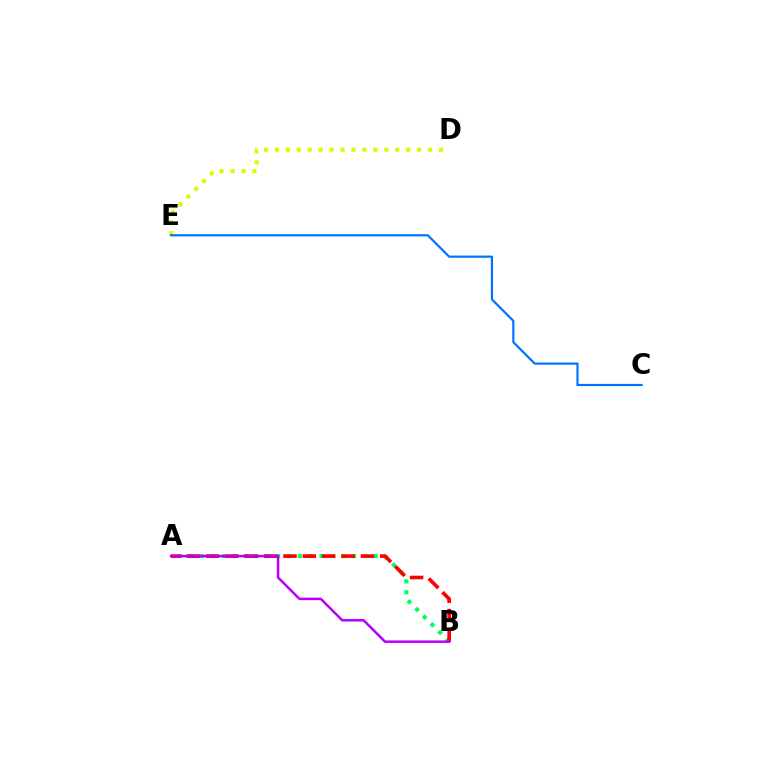{('D', 'E'): [{'color': '#d1ff00', 'line_style': 'dotted', 'thickness': 2.97}], ('C', 'E'): [{'color': '#0074ff', 'line_style': 'solid', 'thickness': 1.58}], ('A', 'B'): [{'color': '#00ff5c', 'line_style': 'dotted', 'thickness': 2.95}, {'color': '#ff0000', 'line_style': 'dashed', 'thickness': 2.63}, {'color': '#b900ff', 'line_style': 'solid', 'thickness': 1.81}]}